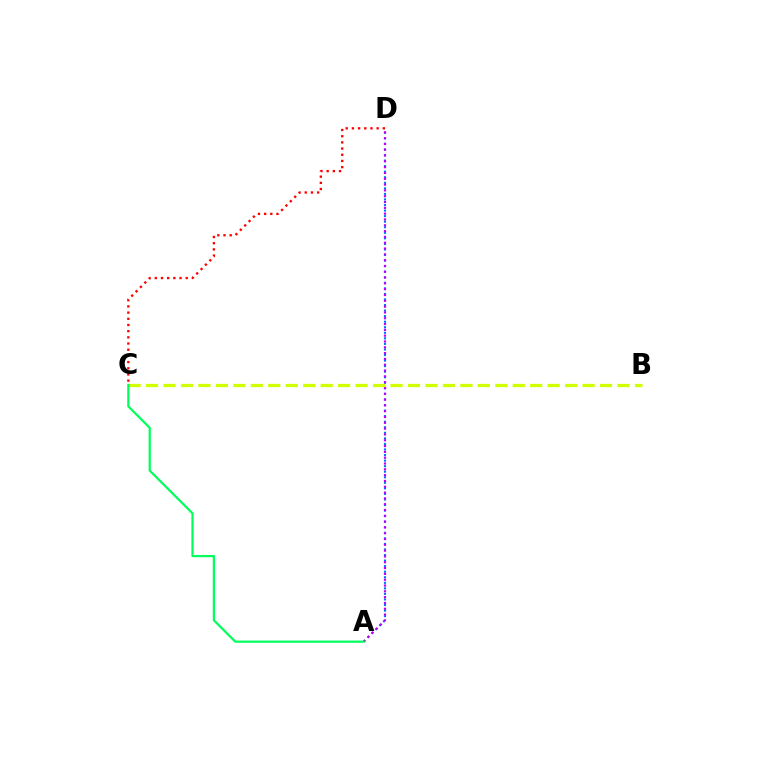{('A', 'D'): [{'color': '#0074ff', 'line_style': 'dotted', 'thickness': 1.51}, {'color': '#b900ff', 'line_style': 'dotted', 'thickness': 1.58}], ('B', 'C'): [{'color': '#d1ff00', 'line_style': 'dashed', 'thickness': 2.37}], ('C', 'D'): [{'color': '#ff0000', 'line_style': 'dotted', 'thickness': 1.68}], ('A', 'C'): [{'color': '#00ff5c', 'line_style': 'solid', 'thickness': 1.6}]}